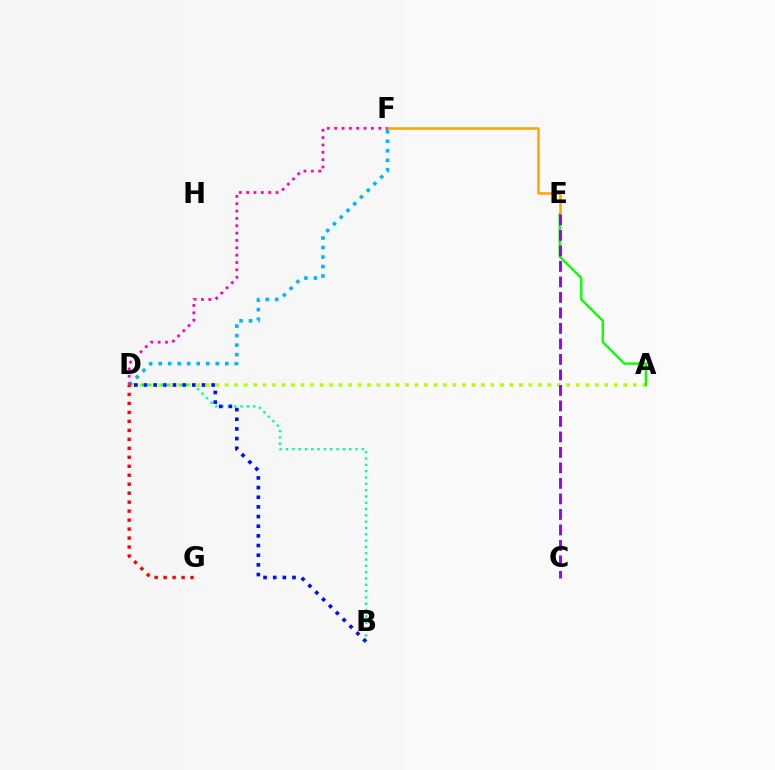{('A', 'D'): [{'color': '#b3ff00', 'line_style': 'dotted', 'thickness': 2.58}], ('B', 'D'): [{'color': '#00ff9d', 'line_style': 'dotted', 'thickness': 1.72}, {'color': '#0010ff', 'line_style': 'dotted', 'thickness': 2.62}], ('A', 'E'): [{'color': '#08ff00', 'line_style': 'solid', 'thickness': 1.67}], ('E', 'F'): [{'color': '#ffa500', 'line_style': 'solid', 'thickness': 1.8}], ('D', 'F'): [{'color': '#00b5ff', 'line_style': 'dotted', 'thickness': 2.58}, {'color': '#ff00bd', 'line_style': 'dotted', 'thickness': 2.0}], ('C', 'E'): [{'color': '#9b00ff', 'line_style': 'dashed', 'thickness': 2.11}], ('D', 'G'): [{'color': '#ff0000', 'line_style': 'dotted', 'thickness': 2.44}]}